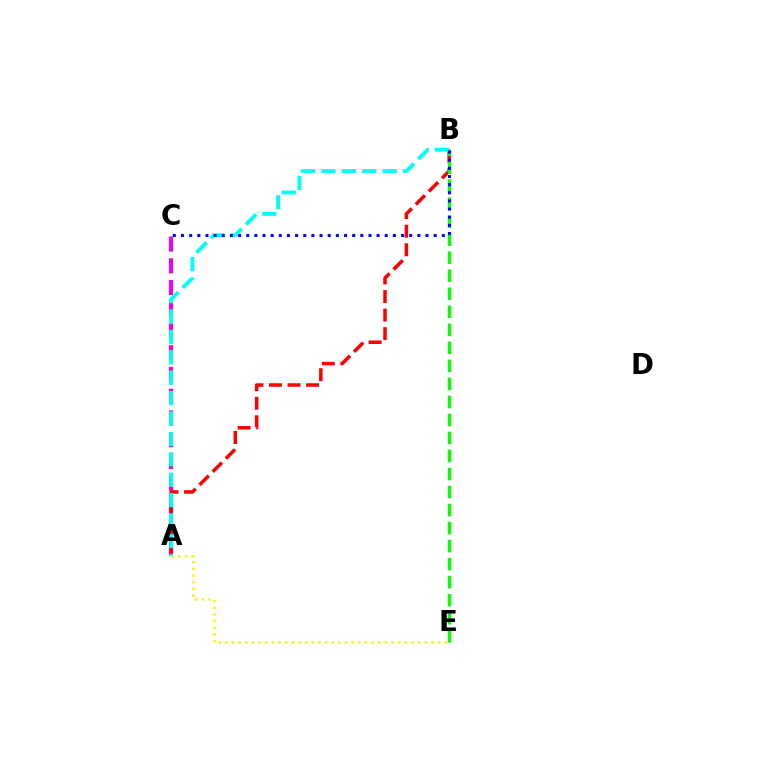{('A', 'C'): [{'color': '#ee00ff', 'line_style': 'dashed', 'thickness': 2.95}], ('A', 'B'): [{'color': '#ff0000', 'line_style': 'dashed', 'thickness': 2.52}, {'color': '#00fff6', 'line_style': 'dashed', 'thickness': 2.77}], ('B', 'E'): [{'color': '#08ff00', 'line_style': 'dashed', 'thickness': 2.45}], ('B', 'C'): [{'color': '#0010ff', 'line_style': 'dotted', 'thickness': 2.21}], ('A', 'E'): [{'color': '#fcf500', 'line_style': 'dotted', 'thickness': 1.81}]}